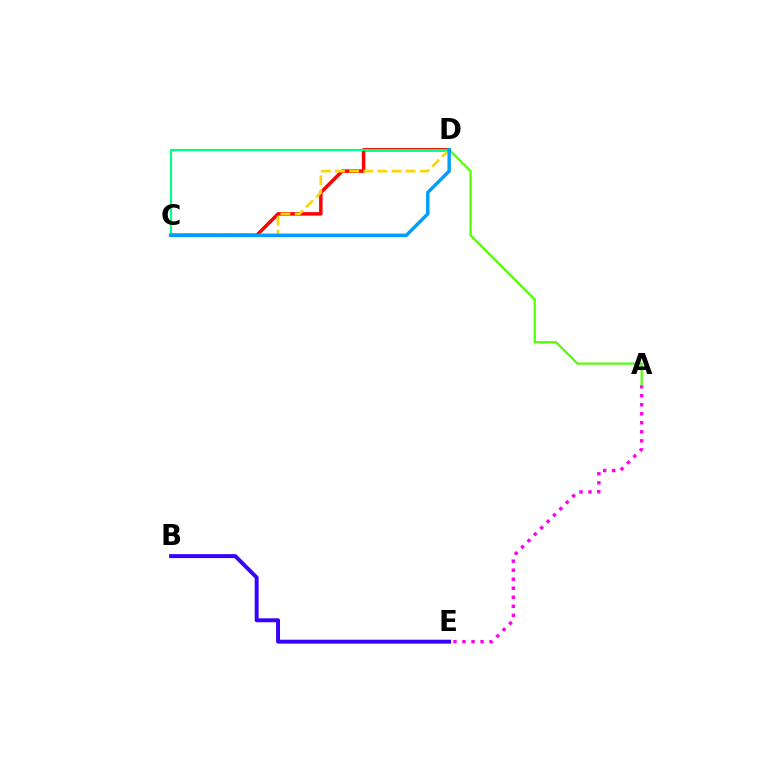{('A', 'E'): [{'color': '#ff00ed', 'line_style': 'dotted', 'thickness': 2.45}], ('B', 'E'): [{'color': '#3700ff', 'line_style': 'solid', 'thickness': 2.83}], ('A', 'D'): [{'color': '#4fff00', 'line_style': 'solid', 'thickness': 1.57}], ('C', 'D'): [{'color': '#ff0000', 'line_style': 'solid', 'thickness': 2.51}, {'color': '#ffd500', 'line_style': 'dashed', 'thickness': 1.92}, {'color': '#00ff86', 'line_style': 'solid', 'thickness': 1.59}, {'color': '#009eff', 'line_style': 'solid', 'thickness': 2.48}]}